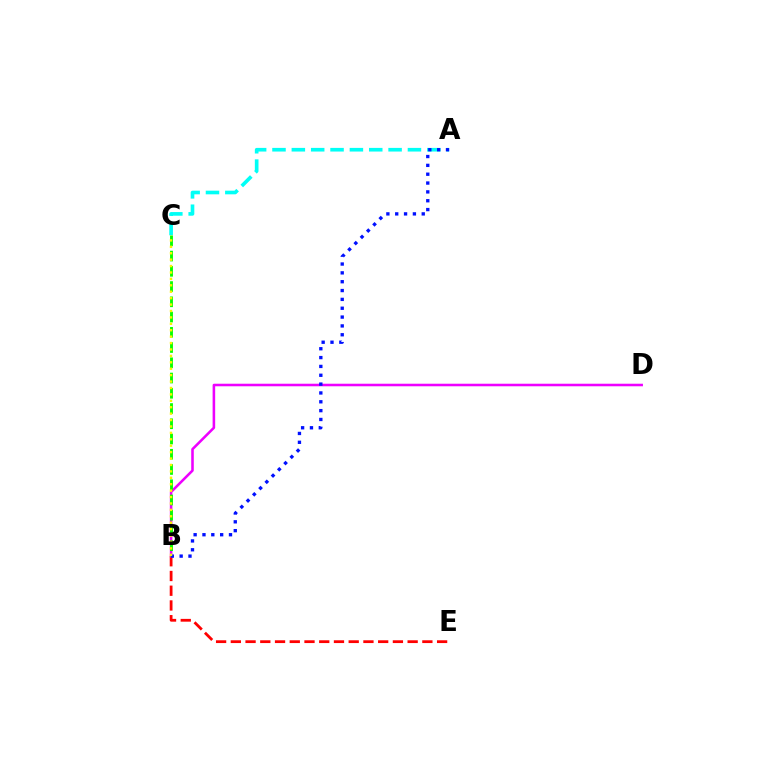{('B', 'E'): [{'color': '#ff0000', 'line_style': 'dashed', 'thickness': 2.0}], ('B', 'D'): [{'color': '#ee00ff', 'line_style': 'solid', 'thickness': 1.84}], ('A', 'C'): [{'color': '#00fff6', 'line_style': 'dashed', 'thickness': 2.63}], ('B', 'C'): [{'color': '#08ff00', 'line_style': 'dashed', 'thickness': 2.07}, {'color': '#fcf500', 'line_style': 'dotted', 'thickness': 1.74}], ('A', 'B'): [{'color': '#0010ff', 'line_style': 'dotted', 'thickness': 2.4}]}